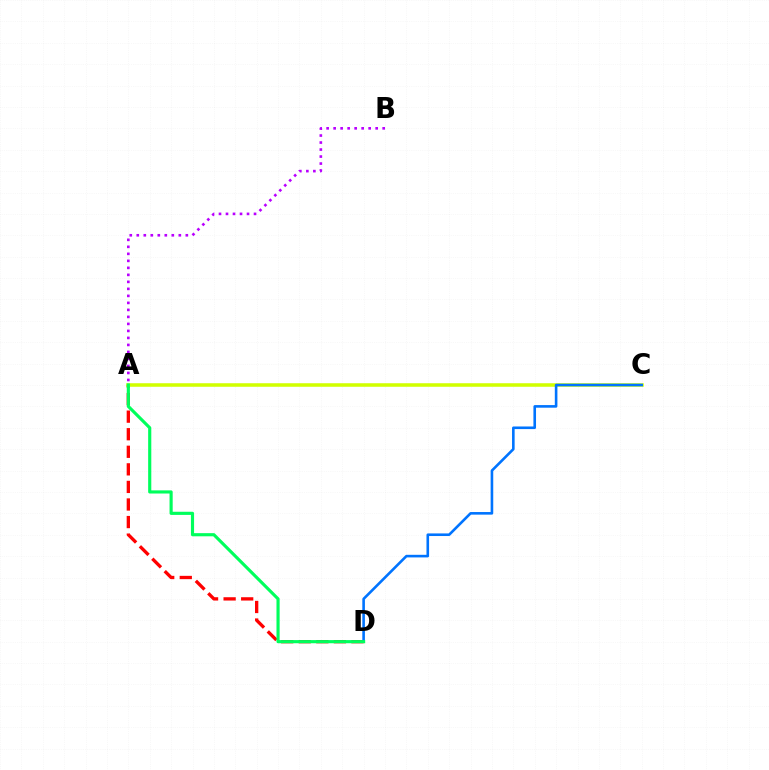{('A', 'B'): [{'color': '#b900ff', 'line_style': 'dotted', 'thickness': 1.9}], ('A', 'D'): [{'color': '#ff0000', 'line_style': 'dashed', 'thickness': 2.39}, {'color': '#00ff5c', 'line_style': 'solid', 'thickness': 2.27}], ('A', 'C'): [{'color': '#d1ff00', 'line_style': 'solid', 'thickness': 2.55}], ('C', 'D'): [{'color': '#0074ff', 'line_style': 'solid', 'thickness': 1.88}]}